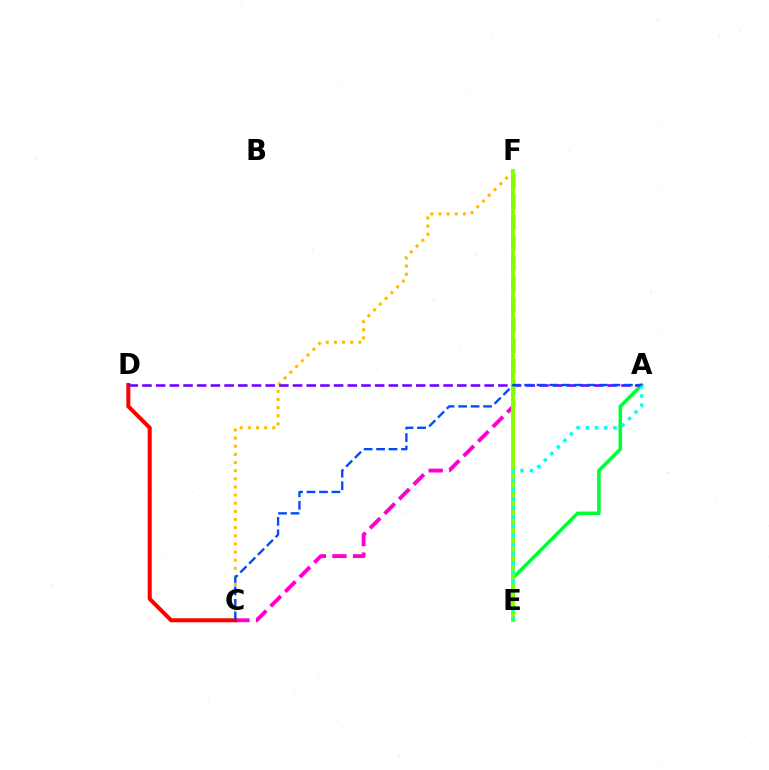{('C', 'F'): [{'color': '#ff00cf', 'line_style': 'dashed', 'thickness': 2.8}, {'color': '#ffbd00', 'line_style': 'dotted', 'thickness': 2.21}], ('A', 'E'): [{'color': '#00ff39', 'line_style': 'solid', 'thickness': 2.58}, {'color': '#00fff6', 'line_style': 'dotted', 'thickness': 2.5}], ('C', 'D'): [{'color': '#ff0000', 'line_style': 'solid', 'thickness': 2.9}], ('A', 'D'): [{'color': '#7200ff', 'line_style': 'dashed', 'thickness': 1.86}], ('E', 'F'): [{'color': '#84ff00', 'line_style': 'solid', 'thickness': 2.82}], ('A', 'C'): [{'color': '#004bff', 'line_style': 'dashed', 'thickness': 1.69}]}